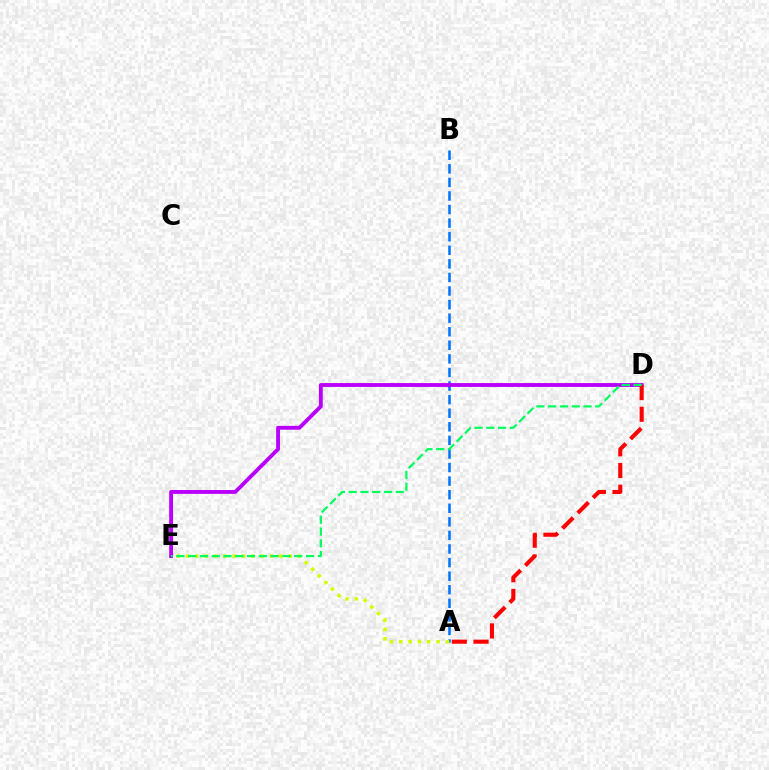{('A', 'B'): [{'color': '#0074ff', 'line_style': 'dashed', 'thickness': 1.84}], ('D', 'E'): [{'color': '#b900ff', 'line_style': 'solid', 'thickness': 2.77}, {'color': '#00ff5c', 'line_style': 'dashed', 'thickness': 1.6}], ('A', 'E'): [{'color': '#d1ff00', 'line_style': 'dotted', 'thickness': 2.53}], ('A', 'D'): [{'color': '#ff0000', 'line_style': 'dashed', 'thickness': 2.95}]}